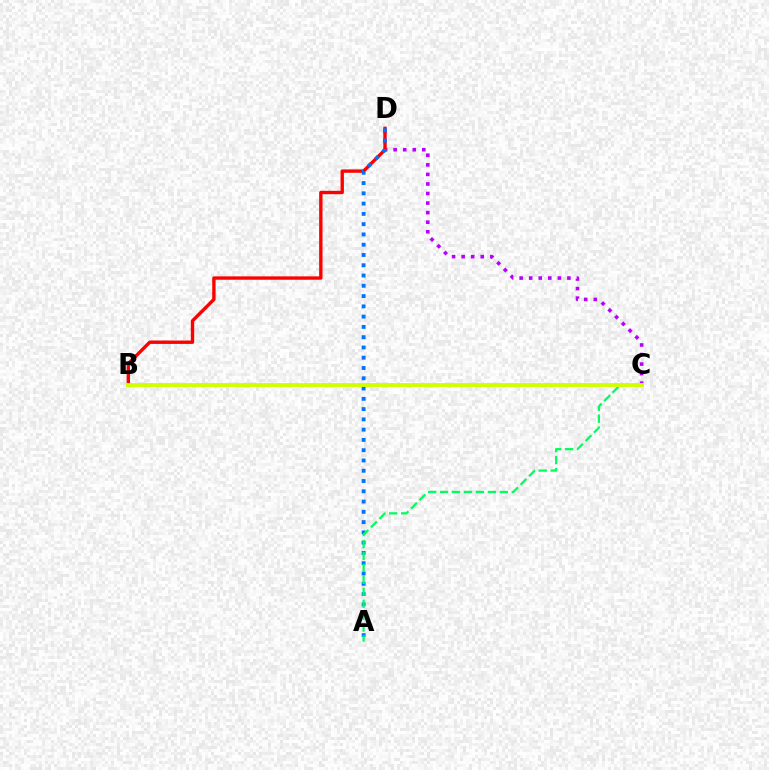{('C', 'D'): [{'color': '#b900ff', 'line_style': 'dotted', 'thickness': 2.6}], ('B', 'D'): [{'color': '#ff0000', 'line_style': 'solid', 'thickness': 2.43}], ('A', 'D'): [{'color': '#0074ff', 'line_style': 'dotted', 'thickness': 2.79}], ('A', 'C'): [{'color': '#00ff5c', 'line_style': 'dashed', 'thickness': 1.62}], ('B', 'C'): [{'color': '#d1ff00', 'line_style': 'solid', 'thickness': 2.78}]}